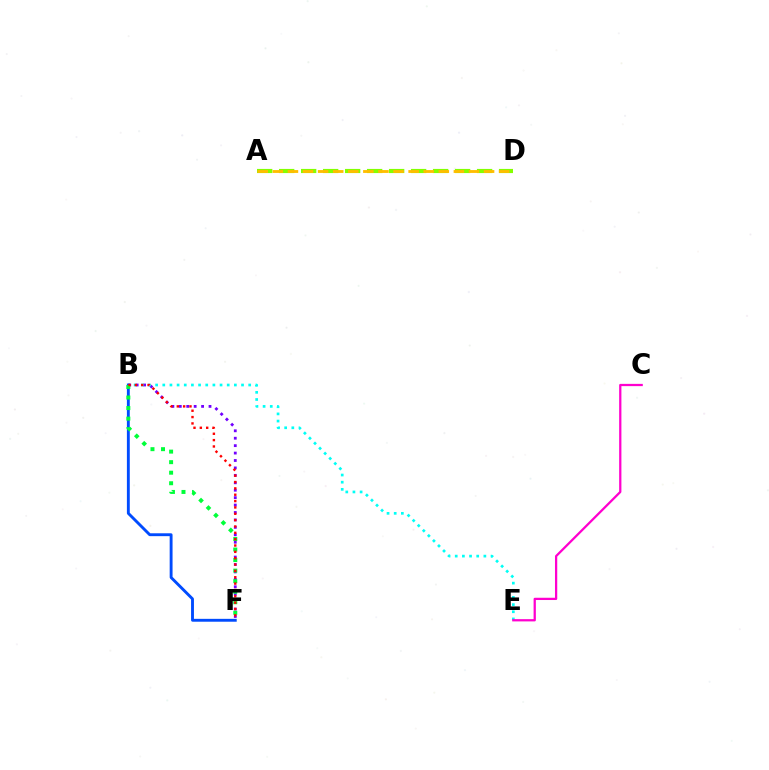{('B', 'F'): [{'color': '#7200ff', 'line_style': 'dotted', 'thickness': 2.02}, {'color': '#004bff', 'line_style': 'solid', 'thickness': 2.07}, {'color': '#00ff39', 'line_style': 'dotted', 'thickness': 2.86}, {'color': '#ff0000', 'line_style': 'dotted', 'thickness': 1.72}], ('B', 'E'): [{'color': '#00fff6', 'line_style': 'dotted', 'thickness': 1.95}], ('A', 'D'): [{'color': '#84ff00', 'line_style': 'dashed', 'thickness': 2.99}, {'color': '#ffbd00', 'line_style': 'dashed', 'thickness': 2.05}], ('C', 'E'): [{'color': '#ff00cf', 'line_style': 'solid', 'thickness': 1.63}]}